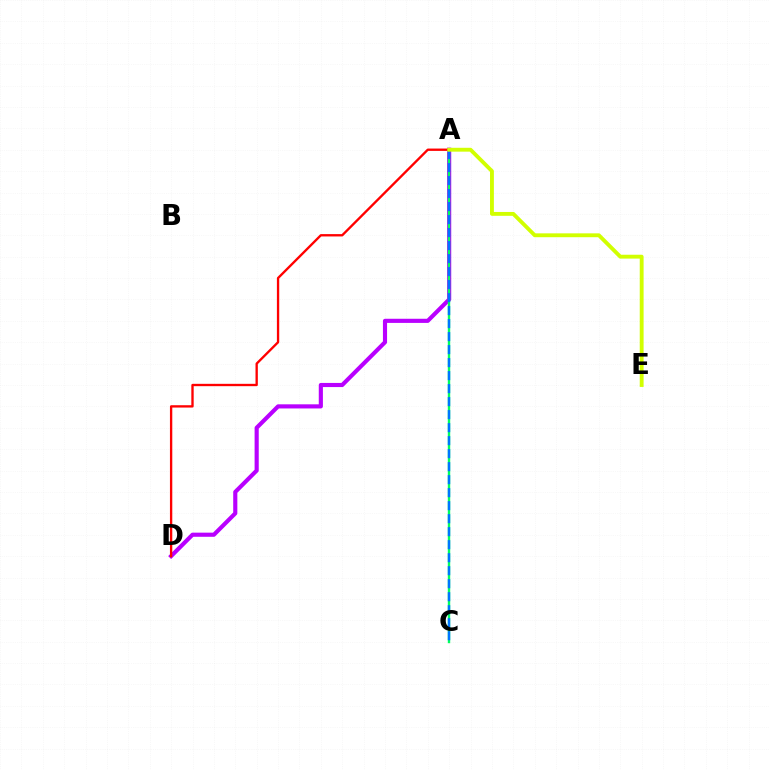{('A', 'D'): [{'color': '#b900ff', 'line_style': 'solid', 'thickness': 2.98}, {'color': '#ff0000', 'line_style': 'solid', 'thickness': 1.69}], ('A', 'C'): [{'color': '#00ff5c', 'line_style': 'solid', 'thickness': 1.73}, {'color': '#0074ff', 'line_style': 'dashed', 'thickness': 1.77}], ('A', 'E'): [{'color': '#d1ff00', 'line_style': 'solid', 'thickness': 2.78}]}